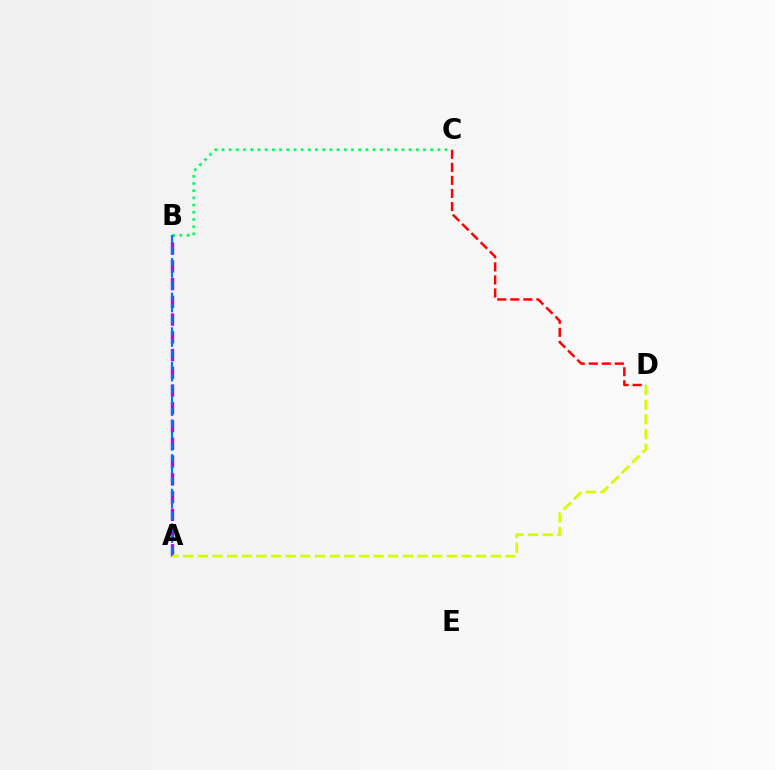{('A', 'B'): [{'color': '#b900ff', 'line_style': 'dashed', 'thickness': 2.41}, {'color': '#0074ff', 'line_style': 'dashed', 'thickness': 1.57}], ('C', 'D'): [{'color': '#ff0000', 'line_style': 'dashed', 'thickness': 1.77}], ('A', 'D'): [{'color': '#d1ff00', 'line_style': 'dashed', 'thickness': 1.99}], ('B', 'C'): [{'color': '#00ff5c', 'line_style': 'dotted', 'thickness': 1.96}]}